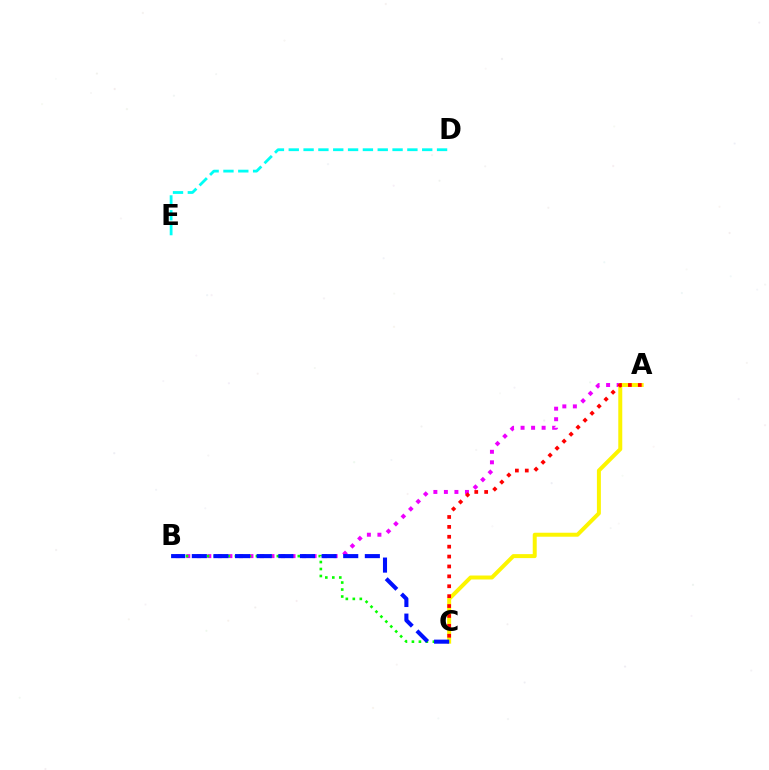{('A', 'B'): [{'color': '#ee00ff', 'line_style': 'dotted', 'thickness': 2.86}], ('A', 'C'): [{'color': '#fcf500', 'line_style': 'solid', 'thickness': 2.86}, {'color': '#ff0000', 'line_style': 'dotted', 'thickness': 2.69}], ('D', 'E'): [{'color': '#00fff6', 'line_style': 'dashed', 'thickness': 2.01}], ('B', 'C'): [{'color': '#08ff00', 'line_style': 'dotted', 'thickness': 1.9}, {'color': '#0010ff', 'line_style': 'dashed', 'thickness': 2.94}]}